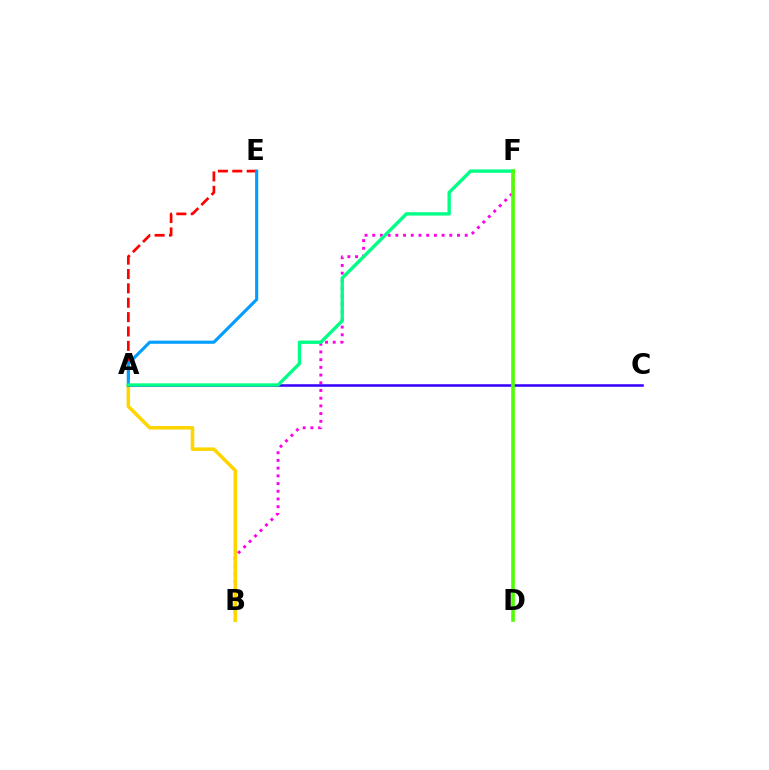{('B', 'F'): [{'color': '#ff00ed', 'line_style': 'dotted', 'thickness': 2.09}], ('A', 'E'): [{'color': '#ff0000', 'line_style': 'dashed', 'thickness': 1.95}, {'color': '#009eff', 'line_style': 'solid', 'thickness': 2.25}], ('A', 'B'): [{'color': '#ffd500', 'line_style': 'solid', 'thickness': 2.54}], ('A', 'C'): [{'color': '#3700ff', 'line_style': 'solid', 'thickness': 1.83}], ('A', 'F'): [{'color': '#00ff86', 'line_style': 'solid', 'thickness': 2.42}], ('D', 'F'): [{'color': '#4fff00', 'line_style': 'solid', 'thickness': 2.6}]}